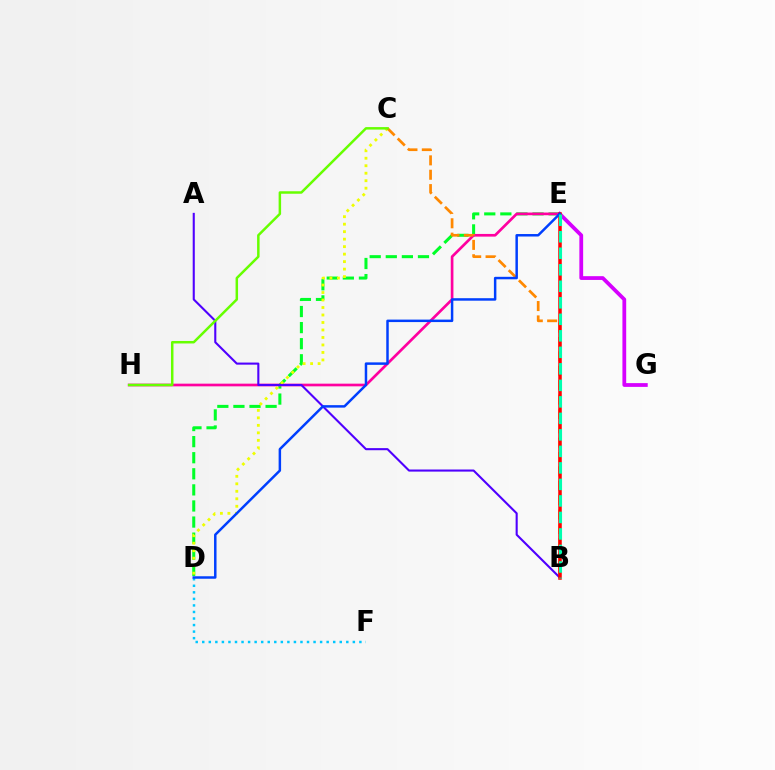{('D', 'F'): [{'color': '#00c7ff', 'line_style': 'dotted', 'thickness': 1.78}], ('D', 'E'): [{'color': '#00ff27', 'line_style': 'dashed', 'thickness': 2.19}, {'color': '#003fff', 'line_style': 'solid', 'thickness': 1.79}], ('E', 'H'): [{'color': '#ff00a0', 'line_style': 'solid', 'thickness': 1.93}], ('C', 'D'): [{'color': '#eeff00', 'line_style': 'dotted', 'thickness': 2.03}], ('B', 'C'): [{'color': '#ff8800', 'line_style': 'dashed', 'thickness': 1.95}], ('A', 'B'): [{'color': '#4f00ff', 'line_style': 'solid', 'thickness': 1.51}], ('E', 'G'): [{'color': '#d600ff', 'line_style': 'solid', 'thickness': 2.71}], ('B', 'E'): [{'color': '#ff0000', 'line_style': 'solid', 'thickness': 2.53}, {'color': '#00ffaf', 'line_style': 'dashed', 'thickness': 2.24}], ('C', 'H'): [{'color': '#66ff00', 'line_style': 'solid', 'thickness': 1.79}]}